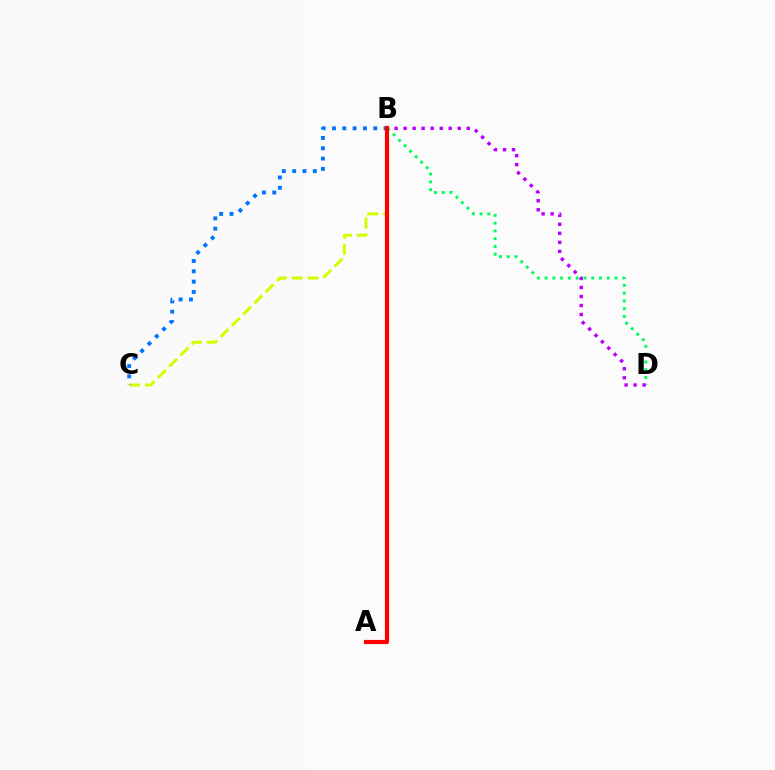{('B', 'D'): [{'color': '#00ff5c', 'line_style': 'dotted', 'thickness': 2.11}, {'color': '#b900ff', 'line_style': 'dotted', 'thickness': 2.45}], ('B', 'C'): [{'color': '#d1ff00', 'line_style': 'dashed', 'thickness': 2.16}, {'color': '#0074ff', 'line_style': 'dotted', 'thickness': 2.8}], ('A', 'B'): [{'color': '#ff0000', 'line_style': 'solid', 'thickness': 3.0}]}